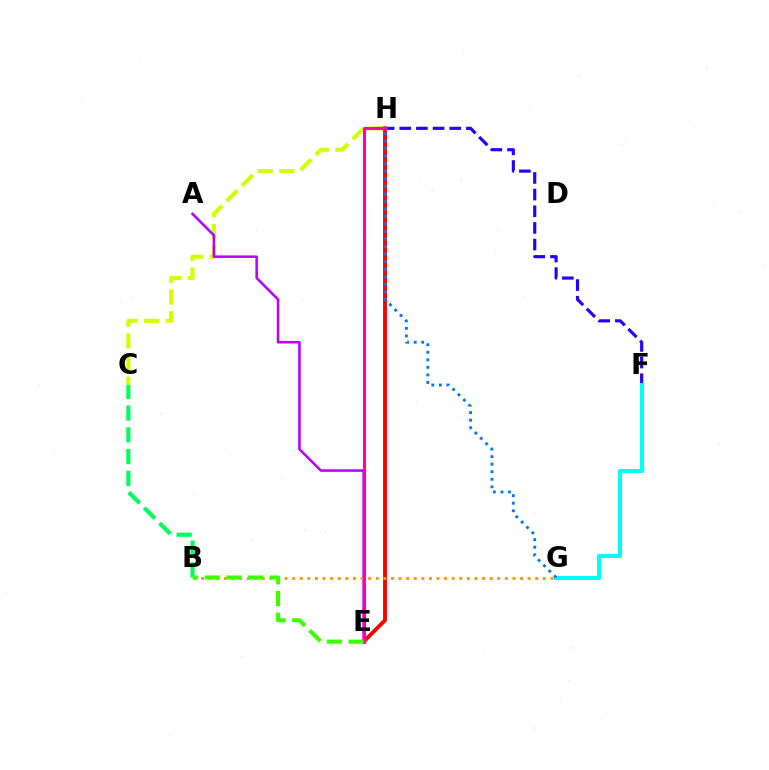{('C', 'H'): [{'color': '#d1ff00', 'line_style': 'dashed', 'thickness': 2.94}], ('E', 'H'): [{'color': '#ff0000', 'line_style': 'solid', 'thickness': 2.81}, {'color': '#ff00ac', 'line_style': 'solid', 'thickness': 2.23}], ('B', 'C'): [{'color': '#00ff5c', 'line_style': 'dashed', 'thickness': 2.96}], ('F', 'H'): [{'color': '#2500ff', 'line_style': 'dashed', 'thickness': 2.26}], ('F', 'G'): [{'color': '#00fff6', 'line_style': 'solid', 'thickness': 2.9}], ('A', 'E'): [{'color': '#b900ff', 'line_style': 'solid', 'thickness': 1.84}], ('G', 'H'): [{'color': '#0074ff', 'line_style': 'dotted', 'thickness': 2.05}], ('B', 'G'): [{'color': '#ff9400', 'line_style': 'dotted', 'thickness': 2.06}], ('B', 'E'): [{'color': '#3dff00', 'line_style': 'dashed', 'thickness': 2.95}]}